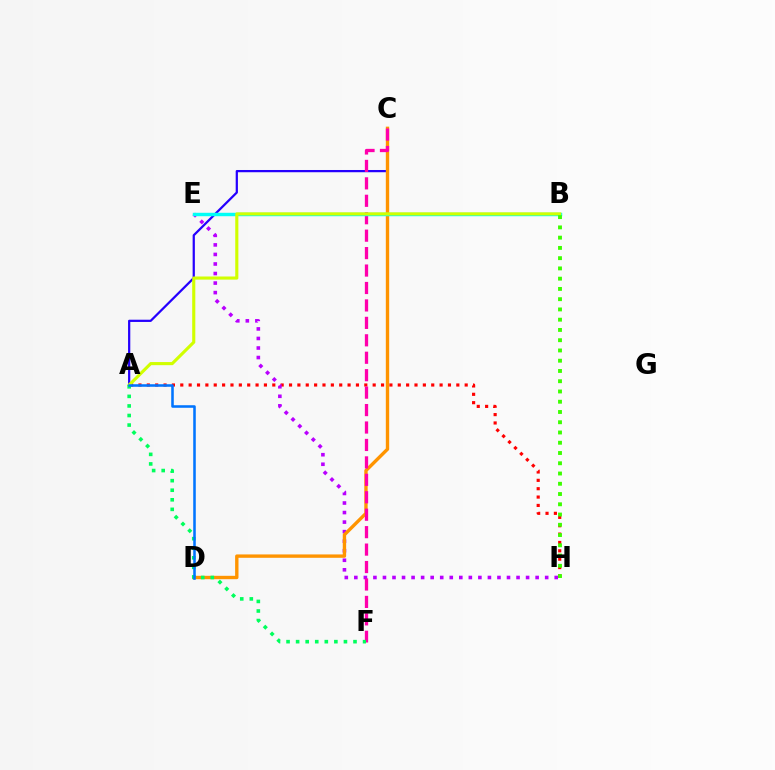{('A', 'H'): [{'color': '#ff0000', 'line_style': 'dotted', 'thickness': 2.27}], ('A', 'C'): [{'color': '#2500ff', 'line_style': 'solid', 'thickness': 1.61}], ('E', 'H'): [{'color': '#b900ff', 'line_style': 'dotted', 'thickness': 2.59}], ('C', 'D'): [{'color': '#ff9400', 'line_style': 'solid', 'thickness': 2.43}], ('C', 'F'): [{'color': '#ff00ac', 'line_style': 'dashed', 'thickness': 2.37}], ('B', 'E'): [{'color': '#00fff6', 'line_style': 'solid', 'thickness': 2.47}], ('A', 'B'): [{'color': '#d1ff00', 'line_style': 'solid', 'thickness': 2.24}], ('A', 'F'): [{'color': '#00ff5c', 'line_style': 'dotted', 'thickness': 2.6}], ('B', 'H'): [{'color': '#3dff00', 'line_style': 'dotted', 'thickness': 2.79}], ('A', 'D'): [{'color': '#0074ff', 'line_style': 'solid', 'thickness': 1.84}]}